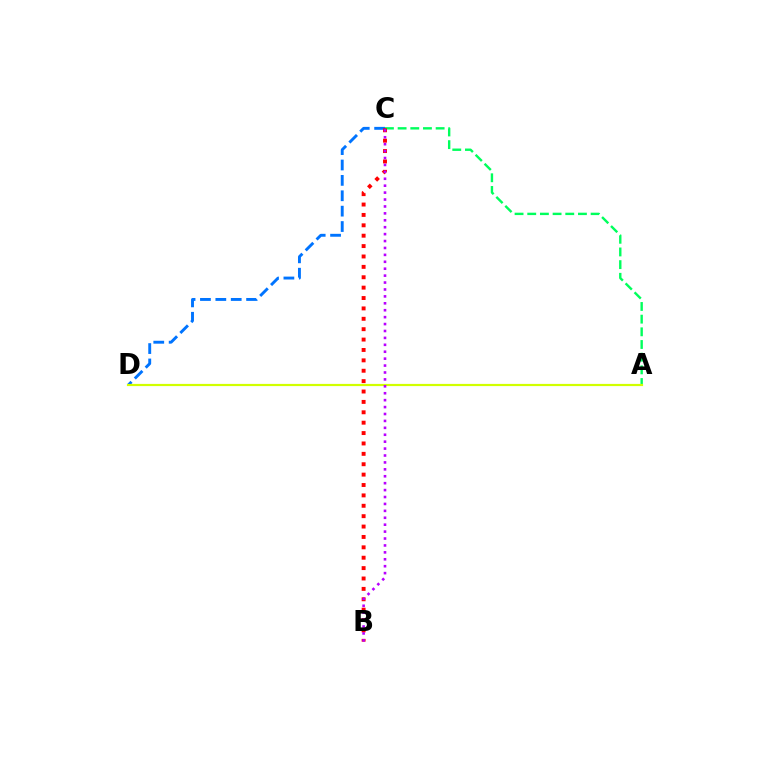{('C', 'D'): [{'color': '#0074ff', 'line_style': 'dashed', 'thickness': 2.09}], ('A', 'C'): [{'color': '#00ff5c', 'line_style': 'dashed', 'thickness': 1.72}], ('A', 'D'): [{'color': '#d1ff00', 'line_style': 'solid', 'thickness': 1.58}], ('B', 'C'): [{'color': '#ff0000', 'line_style': 'dotted', 'thickness': 2.82}, {'color': '#b900ff', 'line_style': 'dotted', 'thickness': 1.88}]}